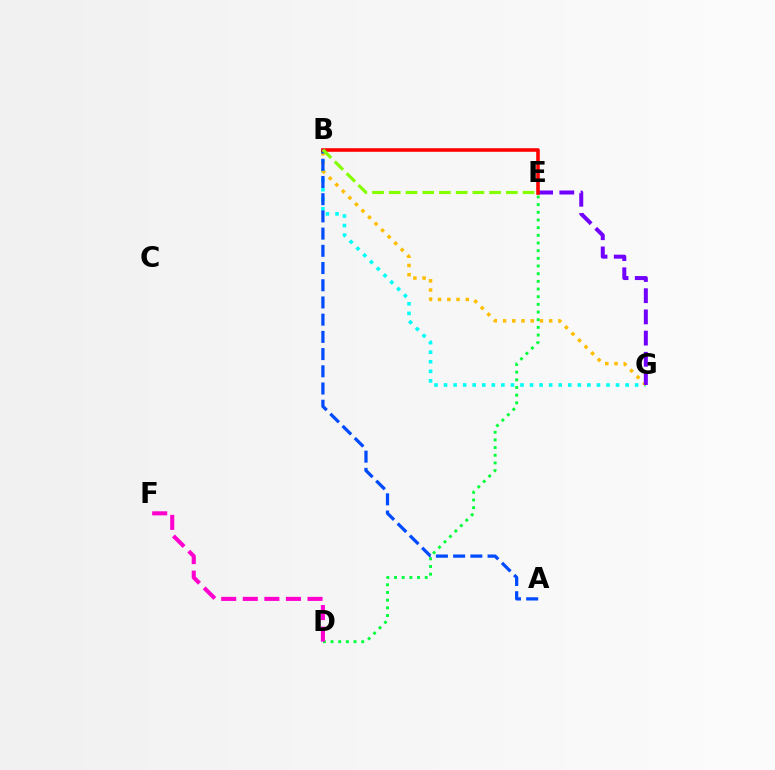{('B', 'G'): [{'color': '#00fff6', 'line_style': 'dotted', 'thickness': 2.6}, {'color': '#ffbd00', 'line_style': 'dotted', 'thickness': 2.51}], ('E', 'G'): [{'color': '#7200ff', 'line_style': 'dashed', 'thickness': 2.88}], ('A', 'B'): [{'color': '#004bff', 'line_style': 'dashed', 'thickness': 2.34}], ('D', 'E'): [{'color': '#00ff39', 'line_style': 'dotted', 'thickness': 2.08}], ('B', 'E'): [{'color': '#ff0000', 'line_style': 'solid', 'thickness': 2.57}, {'color': '#84ff00', 'line_style': 'dashed', 'thickness': 2.27}], ('D', 'F'): [{'color': '#ff00cf', 'line_style': 'dashed', 'thickness': 2.93}]}